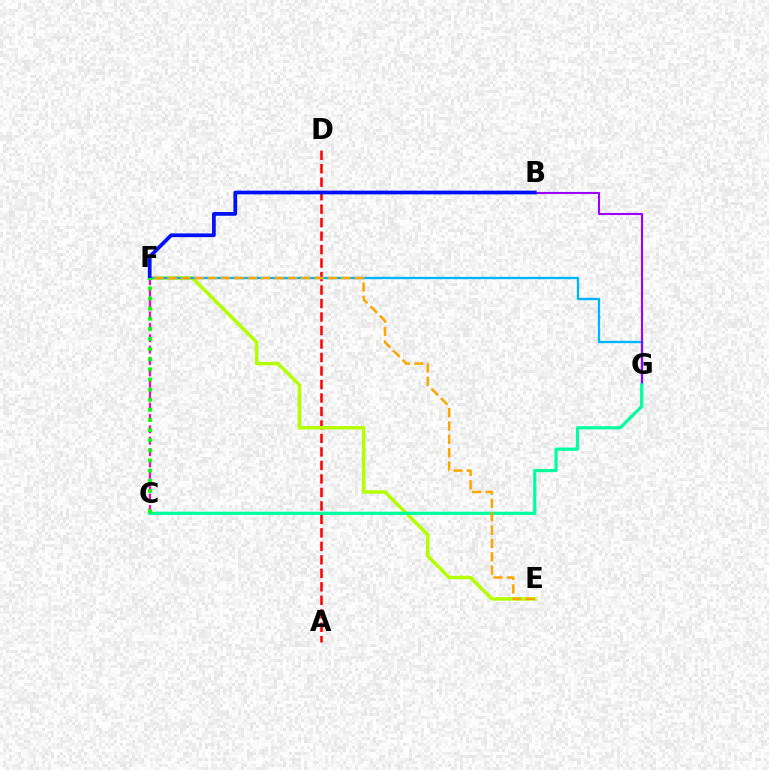{('A', 'D'): [{'color': '#ff0000', 'line_style': 'dashed', 'thickness': 1.83}], ('E', 'F'): [{'color': '#b3ff00', 'line_style': 'solid', 'thickness': 2.51}, {'color': '#ffa500', 'line_style': 'dashed', 'thickness': 1.81}], ('F', 'G'): [{'color': '#00b5ff', 'line_style': 'solid', 'thickness': 1.7}], ('B', 'G'): [{'color': '#9b00ff', 'line_style': 'solid', 'thickness': 1.51}], ('C', 'G'): [{'color': '#00ff9d', 'line_style': 'solid', 'thickness': 2.3}], ('B', 'F'): [{'color': '#0010ff', 'line_style': 'solid', 'thickness': 2.68}], ('C', 'F'): [{'color': '#ff00bd', 'line_style': 'dashed', 'thickness': 1.55}, {'color': '#08ff00', 'line_style': 'dotted', 'thickness': 2.75}]}